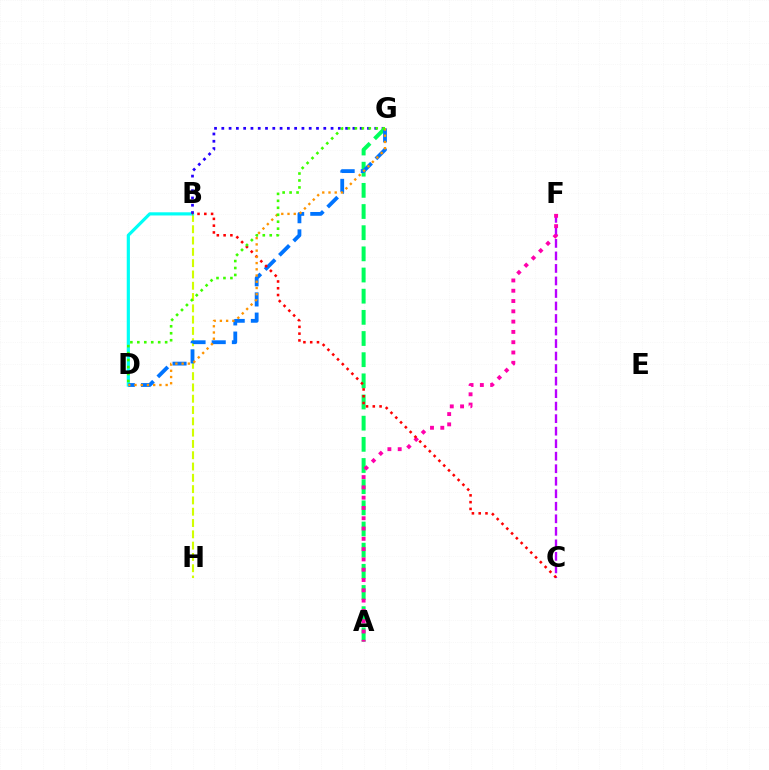{('B', 'H'): [{'color': '#d1ff00', 'line_style': 'dashed', 'thickness': 1.53}], ('B', 'D'): [{'color': '#00fff6', 'line_style': 'solid', 'thickness': 2.29}], ('C', 'F'): [{'color': '#b900ff', 'line_style': 'dashed', 'thickness': 1.7}], ('B', 'G'): [{'color': '#2500ff', 'line_style': 'dotted', 'thickness': 1.98}], ('A', 'G'): [{'color': '#00ff5c', 'line_style': 'dashed', 'thickness': 2.88}], ('A', 'F'): [{'color': '#ff00ac', 'line_style': 'dotted', 'thickness': 2.8}], ('D', 'G'): [{'color': '#0074ff', 'line_style': 'dashed', 'thickness': 2.74}, {'color': '#ff9400', 'line_style': 'dotted', 'thickness': 1.69}, {'color': '#3dff00', 'line_style': 'dotted', 'thickness': 1.89}], ('B', 'C'): [{'color': '#ff0000', 'line_style': 'dotted', 'thickness': 1.84}]}